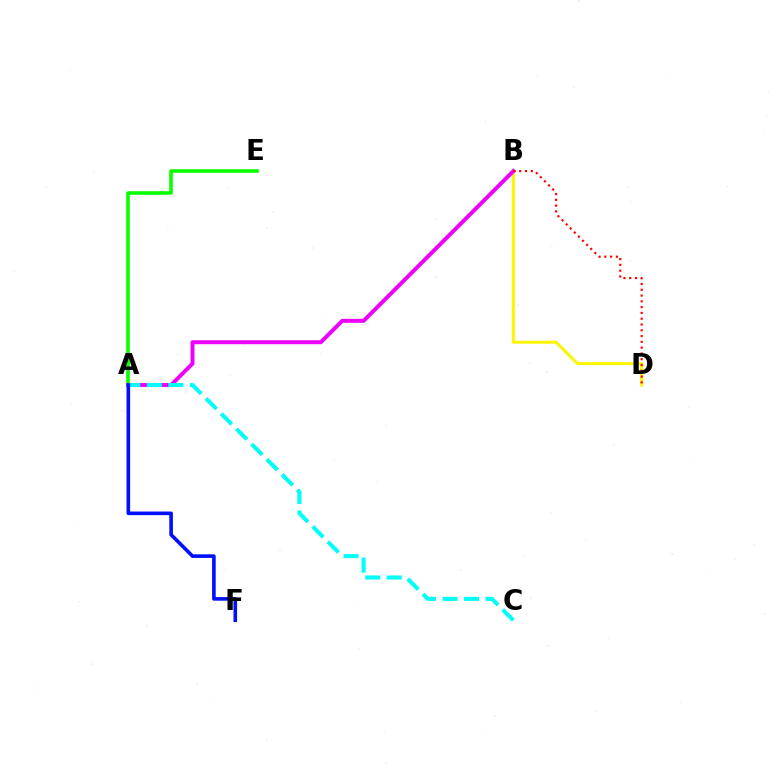{('B', 'D'): [{'color': '#fcf500', 'line_style': 'solid', 'thickness': 2.16}, {'color': '#ff0000', 'line_style': 'dotted', 'thickness': 1.57}], ('A', 'E'): [{'color': '#08ff00', 'line_style': 'solid', 'thickness': 2.6}], ('A', 'B'): [{'color': '#ee00ff', 'line_style': 'solid', 'thickness': 2.86}], ('A', 'C'): [{'color': '#00fff6', 'line_style': 'dashed', 'thickness': 2.93}], ('A', 'F'): [{'color': '#0010ff', 'line_style': 'solid', 'thickness': 2.6}]}